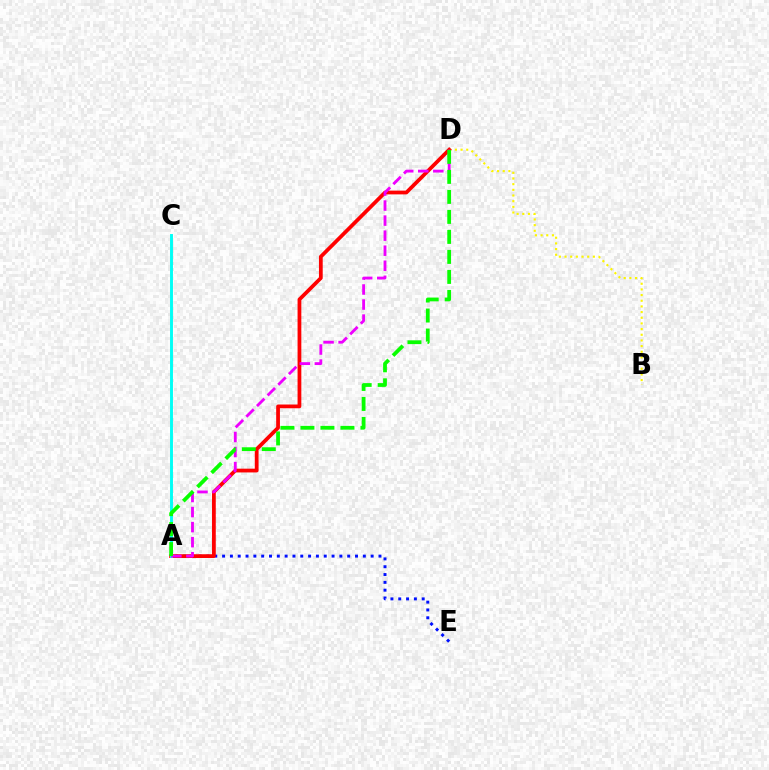{('A', 'E'): [{'color': '#0010ff', 'line_style': 'dotted', 'thickness': 2.12}], ('B', 'D'): [{'color': '#fcf500', 'line_style': 'dotted', 'thickness': 1.54}], ('A', 'D'): [{'color': '#ff0000', 'line_style': 'solid', 'thickness': 2.71}, {'color': '#ee00ff', 'line_style': 'dashed', 'thickness': 2.04}, {'color': '#08ff00', 'line_style': 'dashed', 'thickness': 2.72}], ('A', 'C'): [{'color': '#00fff6', 'line_style': 'solid', 'thickness': 2.1}]}